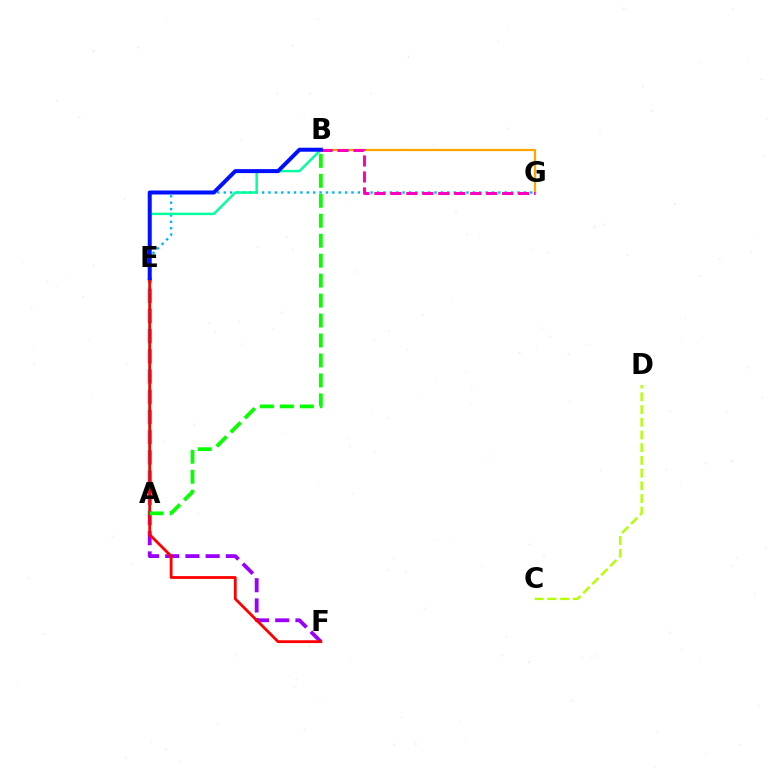{('E', 'F'): [{'color': '#9b00ff', 'line_style': 'dashed', 'thickness': 2.74}, {'color': '#ff0000', 'line_style': 'solid', 'thickness': 2.02}], ('B', 'G'): [{'color': '#ffa500', 'line_style': 'solid', 'thickness': 1.62}, {'color': '#ff00bd', 'line_style': 'dashed', 'thickness': 2.17}], ('C', 'D'): [{'color': '#b3ff00', 'line_style': 'dashed', 'thickness': 1.73}], ('E', 'G'): [{'color': '#00b5ff', 'line_style': 'dotted', 'thickness': 1.73}], ('A', 'B'): [{'color': '#00ff9d', 'line_style': 'solid', 'thickness': 1.77}, {'color': '#08ff00', 'line_style': 'dashed', 'thickness': 2.71}], ('B', 'E'): [{'color': '#0010ff', 'line_style': 'solid', 'thickness': 2.88}]}